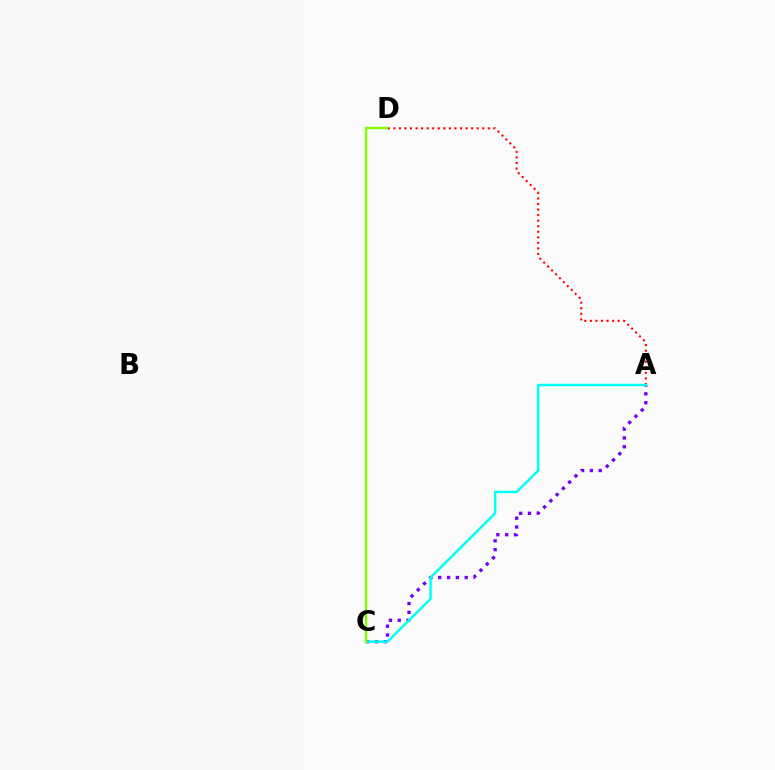{('A', 'C'): [{'color': '#7200ff', 'line_style': 'dotted', 'thickness': 2.4}, {'color': '#00fff6', 'line_style': 'solid', 'thickness': 1.78}], ('A', 'D'): [{'color': '#ff0000', 'line_style': 'dotted', 'thickness': 1.51}], ('C', 'D'): [{'color': '#84ff00', 'line_style': 'solid', 'thickness': 1.74}]}